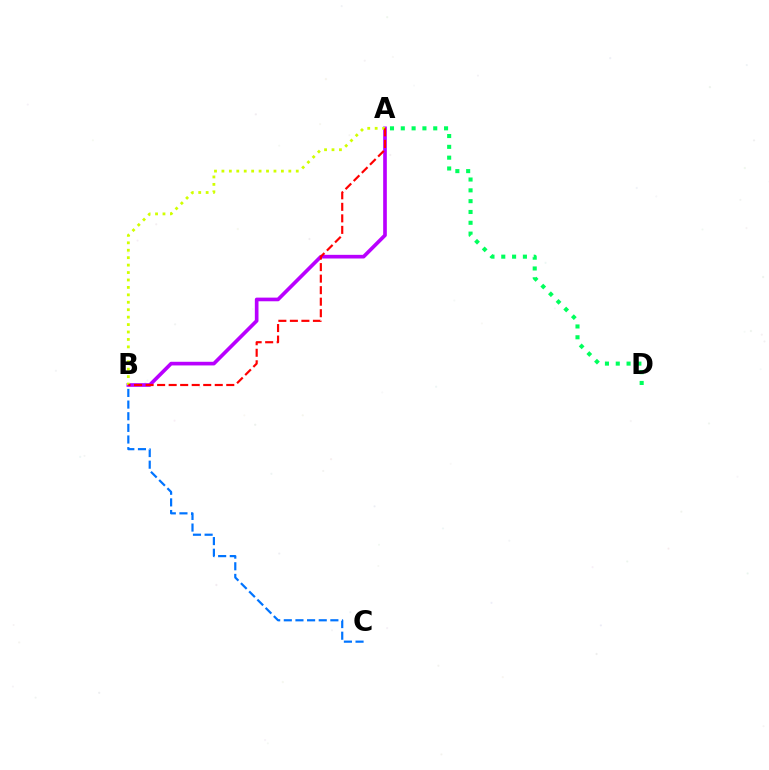{('A', 'D'): [{'color': '#00ff5c', 'line_style': 'dotted', 'thickness': 2.94}], ('B', 'C'): [{'color': '#0074ff', 'line_style': 'dashed', 'thickness': 1.58}], ('A', 'B'): [{'color': '#b900ff', 'line_style': 'solid', 'thickness': 2.63}, {'color': '#d1ff00', 'line_style': 'dotted', 'thickness': 2.02}, {'color': '#ff0000', 'line_style': 'dashed', 'thickness': 1.57}]}